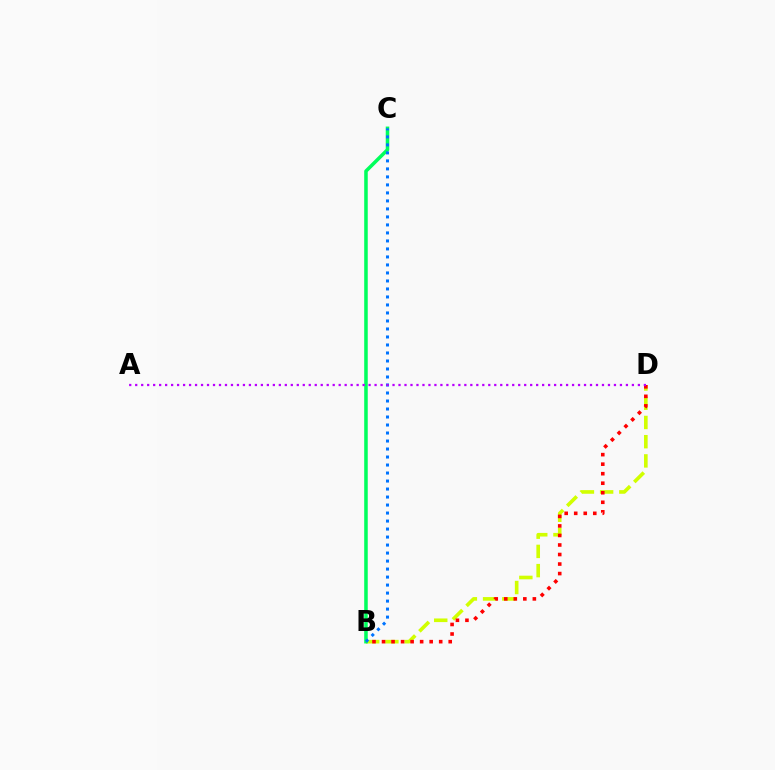{('B', 'D'): [{'color': '#d1ff00', 'line_style': 'dashed', 'thickness': 2.61}, {'color': '#ff0000', 'line_style': 'dotted', 'thickness': 2.59}], ('B', 'C'): [{'color': '#00ff5c', 'line_style': 'solid', 'thickness': 2.54}, {'color': '#0074ff', 'line_style': 'dotted', 'thickness': 2.17}], ('A', 'D'): [{'color': '#b900ff', 'line_style': 'dotted', 'thickness': 1.63}]}